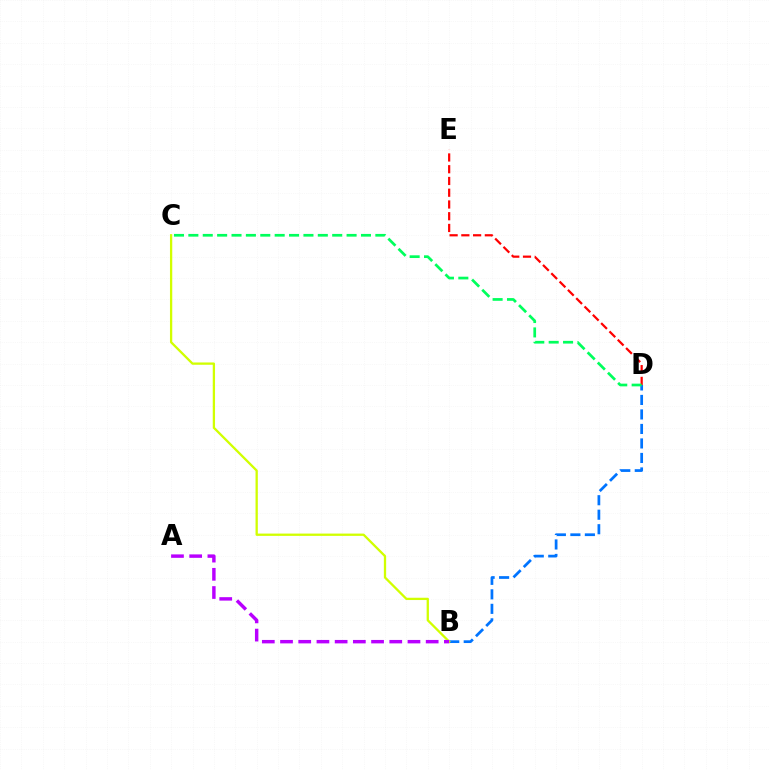{('B', 'D'): [{'color': '#0074ff', 'line_style': 'dashed', 'thickness': 1.97}], ('D', 'E'): [{'color': '#ff0000', 'line_style': 'dashed', 'thickness': 1.6}], ('C', 'D'): [{'color': '#00ff5c', 'line_style': 'dashed', 'thickness': 1.95}], ('B', 'C'): [{'color': '#d1ff00', 'line_style': 'solid', 'thickness': 1.65}], ('A', 'B'): [{'color': '#b900ff', 'line_style': 'dashed', 'thickness': 2.47}]}